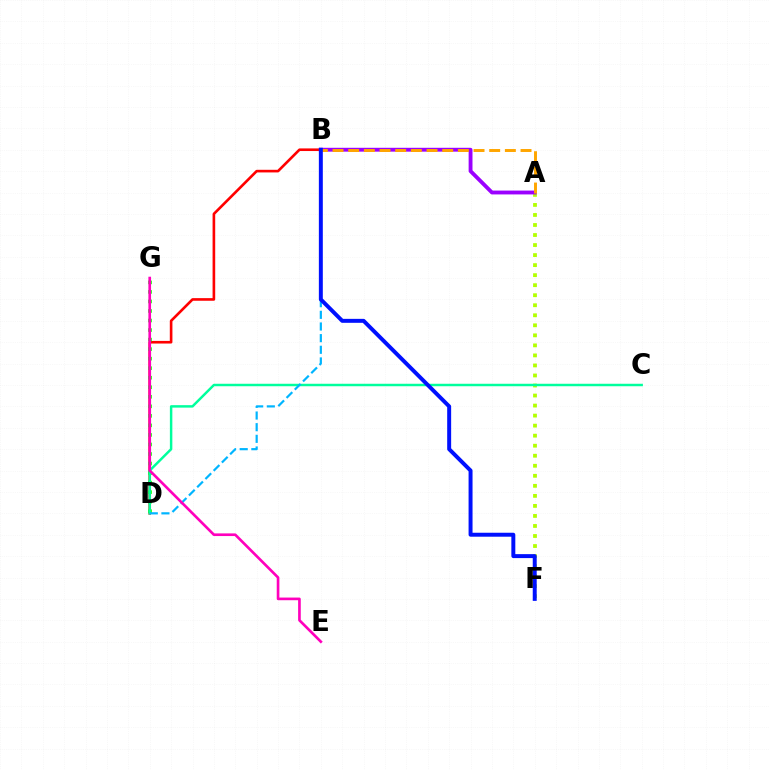{('B', 'D'): [{'color': '#ff0000', 'line_style': 'solid', 'thickness': 1.89}, {'color': '#00b5ff', 'line_style': 'dashed', 'thickness': 1.58}], ('D', 'G'): [{'color': '#08ff00', 'line_style': 'dotted', 'thickness': 2.59}], ('A', 'F'): [{'color': '#b3ff00', 'line_style': 'dotted', 'thickness': 2.73}], ('C', 'D'): [{'color': '#00ff9d', 'line_style': 'solid', 'thickness': 1.78}], ('E', 'G'): [{'color': '#ff00bd', 'line_style': 'solid', 'thickness': 1.91}], ('A', 'B'): [{'color': '#9b00ff', 'line_style': 'solid', 'thickness': 2.78}, {'color': '#ffa500', 'line_style': 'dashed', 'thickness': 2.13}], ('B', 'F'): [{'color': '#0010ff', 'line_style': 'solid', 'thickness': 2.85}]}